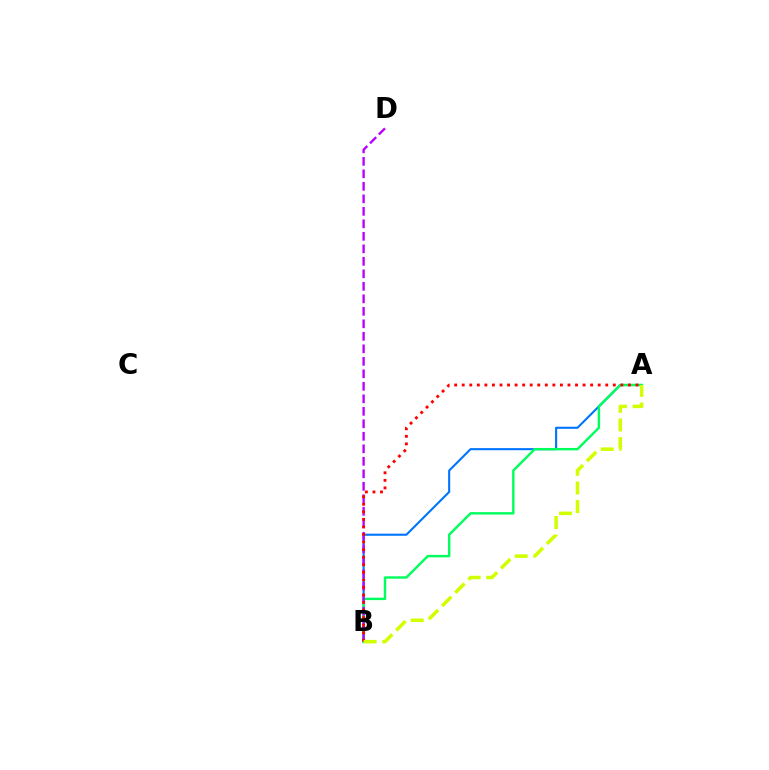{('A', 'B'): [{'color': '#0074ff', 'line_style': 'solid', 'thickness': 1.51}, {'color': '#00ff5c', 'line_style': 'solid', 'thickness': 1.74}, {'color': '#ff0000', 'line_style': 'dotted', 'thickness': 2.05}, {'color': '#d1ff00', 'line_style': 'dashed', 'thickness': 2.53}], ('B', 'D'): [{'color': '#b900ff', 'line_style': 'dashed', 'thickness': 1.7}]}